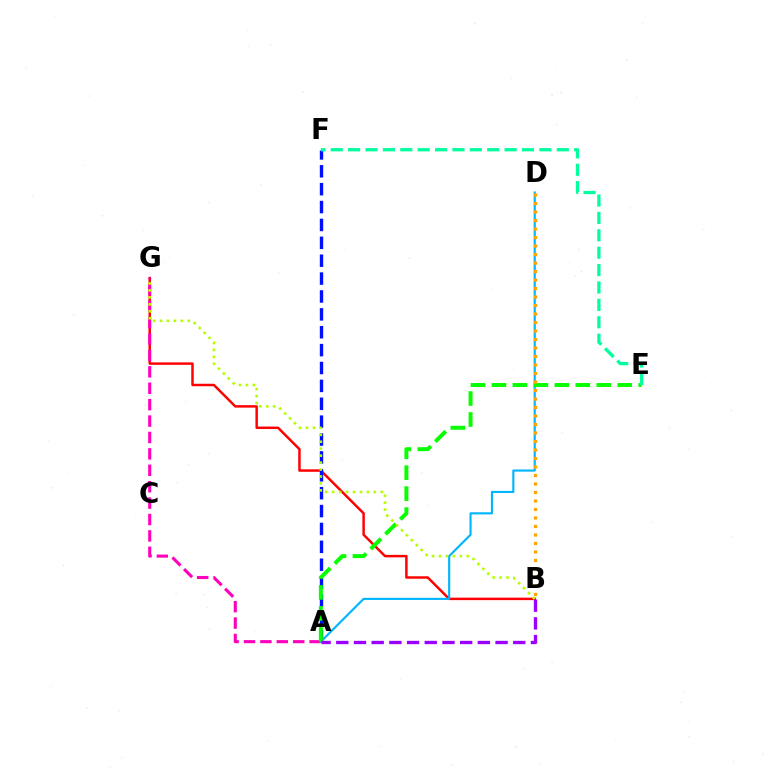{('B', 'G'): [{'color': '#ff0000', 'line_style': 'solid', 'thickness': 1.78}, {'color': '#b3ff00', 'line_style': 'dotted', 'thickness': 1.89}], ('A', 'F'): [{'color': '#0010ff', 'line_style': 'dashed', 'thickness': 2.43}], ('A', 'G'): [{'color': '#ff00bd', 'line_style': 'dashed', 'thickness': 2.23}], ('A', 'D'): [{'color': '#00b5ff', 'line_style': 'solid', 'thickness': 1.53}], ('A', 'E'): [{'color': '#08ff00', 'line_style': 'dashed', 'thickness': 2.85}], ('A', 'B'): [{'color': '#9b00ff', 'line_style': 'dashed', 'thickness': 2.4}], ('E', 'F'): [{'color': '#00ff9d', 'line_style': 'dashed', 'thickness': 2.36}], ('B', 'D'): [{'color': '#ffa500', 'line_style': 'dotted', 'thickness': 2.31}]}